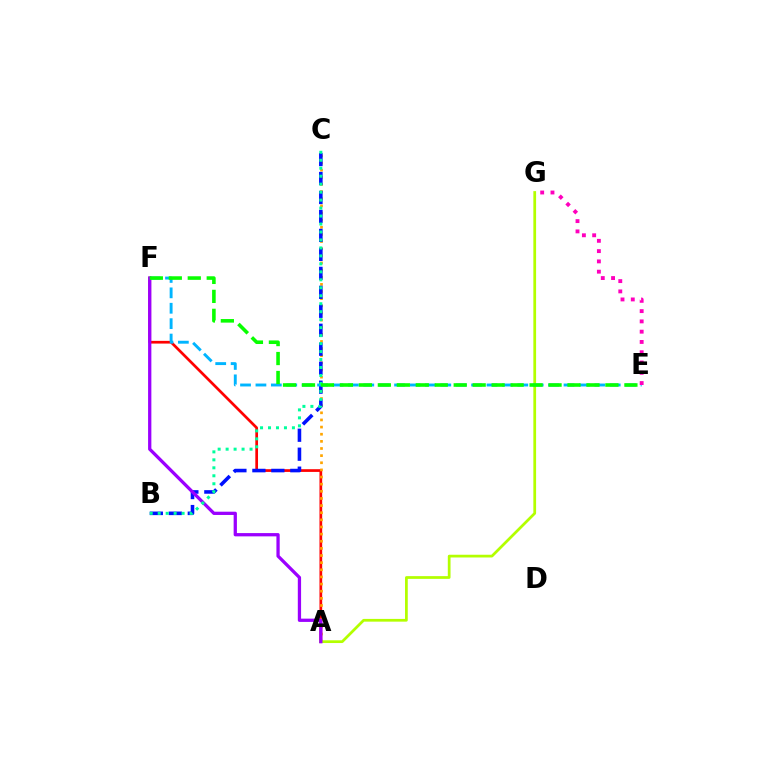{('A', 'F'): [{'color': '#ff0000', 'line_style': 'solid', 'thickness': 1.95}, {'color': '#9b00ff', 'line_style': 'solid', 'thickness': 2.36}], ('A', 'C'): [{'color': '#ffa500', 'line_style': 'dotted', 'thickness': 1.94}], ('A', 'G'): [{'color': '#b3ff00', 'line_style': 'solid', 'thickness': 1.97}], ('B', 'C'): [{'color': '#0010ff', 'line_style': 'dashed', 'thickness': 2.58}, {'color': '#00ff9d', 'line_style': 'dotted', 'thickness': 2.17}], ('E', 'F'): [{'color': '#00b5ff', 'line_style': 'dashed', 'thickness': 2.09}, {'color': '#08ff00', 'line_style': 'dashed', 'thickness': 2.58}], ('E', 'G'): [{'color': '#ff00bd', 'line_style': 'dotted', 'thickness': 2.79}]}